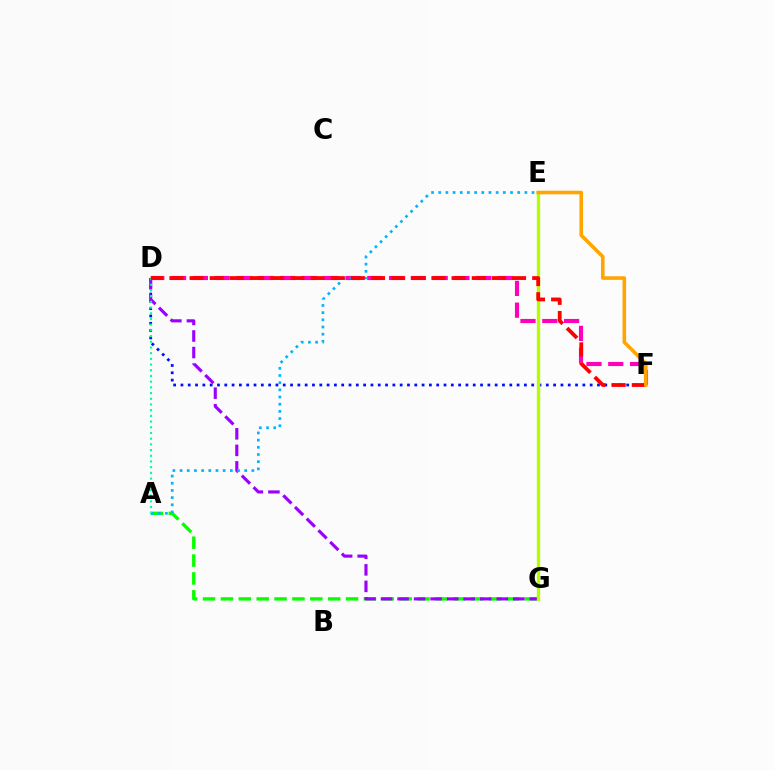{('A', 'G'): [{'color': '#08ff00', 'line_style': 'dashed', 'thickness': 2.43}], ('D', 'F'): [{'color': '#0010ff', 'line_style': 'dotted', 'thickness': 1.99}, {'color': '#ff00bd', 'line_style': 'dashed', 'thickness': 2.96}, {'color': '#ff0000', 'line_style': 'dashed', 'thickness': 2.74}], ('D', 'G'): [{'color': '#9b00ff', 'line_style': 'dashed', 'thickness': 2.25}], ('E', 'G'): [{'color': '#b3ff00', 'line_style': 'solid', 'thickness': 2.41}], ('A', 'E'): [{'color': '#00b5ff', 'line_style': 'dotted', 'thickness': 1.95}], ('A', 'D'): [{'color': '#00ff9d', 'line_style': 'dotted', 'thickness': 1.55}], ('E', 'F'): [{'color': '#ffa500', 'line_style': 'solid', 'thickness': 2.58}]}